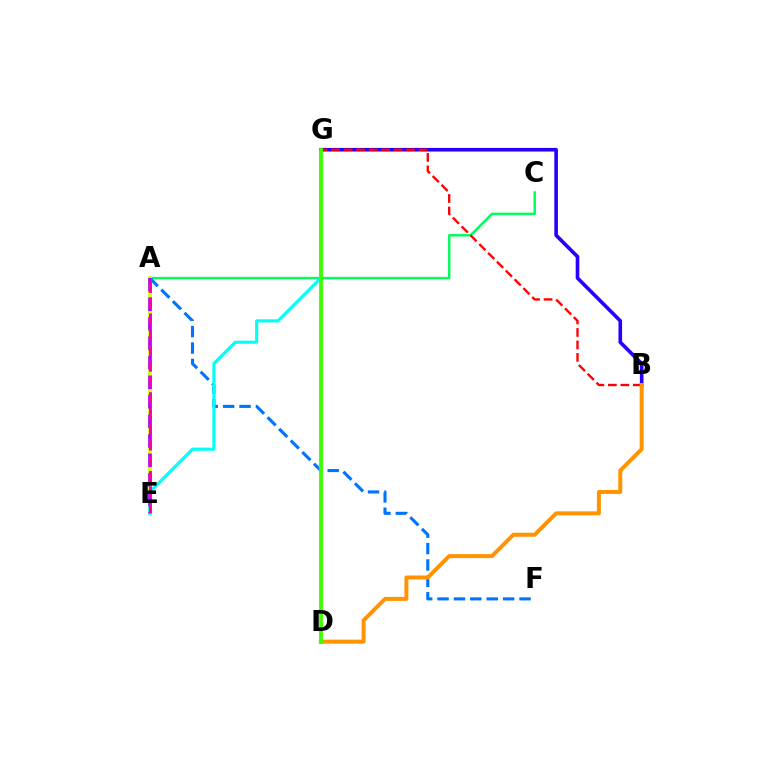{('A', 'C'): [{'color': '#00ff5c', 'line_style': 'solid', 'thickness': 1.77}], ('A', 'F'): [{'color': '#0074ff', 'line_style': 'dashed', 'thickness': 2.23}], ('A', 'E'): [{'color': '#d1ff00', 'line_style': 'solid', 'thickness': 2.63}, {'color': '#b900ff', 'line_style': 'dashed', 'thickness': 2.65}, {'color': '#ff00ac', 'line_style': 'dashed', 'thickness': 2.14}], ('E', 'G'): [{'color': '#00fff6', 'line_style': 'solid', 'thickness': 2.24}], ('B', 'G'): [{'color': '#2500ff', 'line_style': 'solid', 'thickness': 2.61}, {'color': '#ff0000', 'line_style': 'dashed', 'thickness': 1.7}], ('B', 'D'): [{'color': '#ff9400', 'line_style': 'solid', 'thickness': 2.87}], ('D', 'G'): [{'color': '#3dff00', 'line_style': 'solid', 'thickness': 2.72}]}